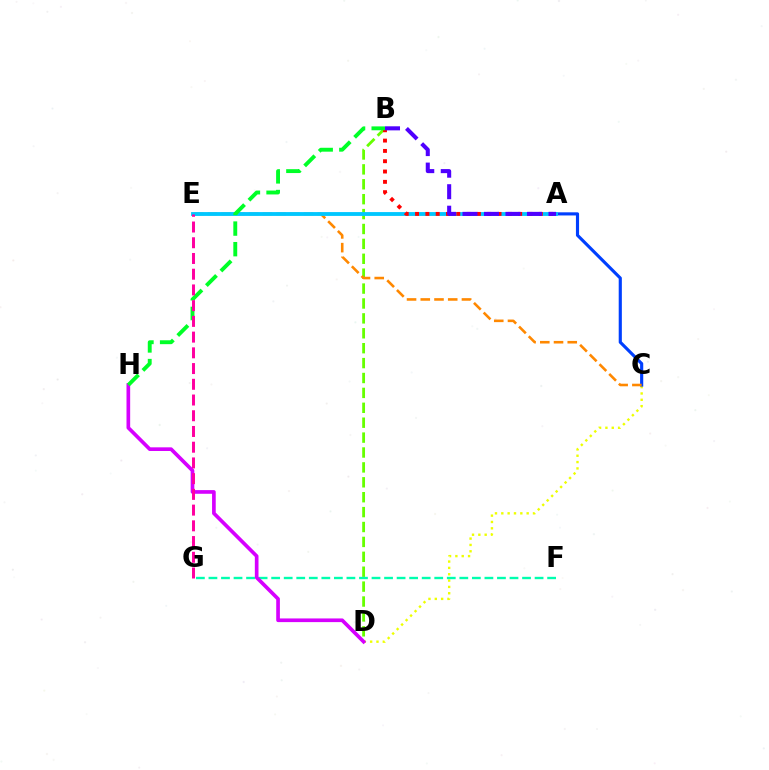{('C', 'D'): [{'color': '#eeff00', 'line_style': 'dotted', 'thickness': 1.72}], ('B', 'D'): [{'color': '#66ff00', 'line_style': 'dashed', 'thickness': 2.02}], ('A', 'C'): [{'color': '#003fff', 'line_style': 'solid', 'thickness': 2.26}], ('C', 'E'): [{'color': '#ff8800', 'line_style': 'dashed', 'thickness': 1.86}], ('F', 'G'): [{'color': '#00ffaf', 'line_style': 'dashed', 'thickness': 1.7}], ('A', 'E'): [{'color': '#00c7ff', 'line_style': 'solid', 'thickness': 2.76}], ('D', 'H'): [{'color': '#d600ff', 'line_style': 'solid', 'thickness': 2.64}], ('A', 'B'): [{'color': '#ff0000', 'line_style': 'dotted', 'thickness': 2.8}, {'color': '#4f00ff', 'line_style': 'dashed', 'thickness': 2.92}], ('B', 'H'): [{'color': '#00ff27', 'line_style': 'dashed', 'thickness': 2.8}], ('E', 'G'): [{'color': '#ff00a0', 'line_style': 'dashed', 'thickness': 2.14}]}